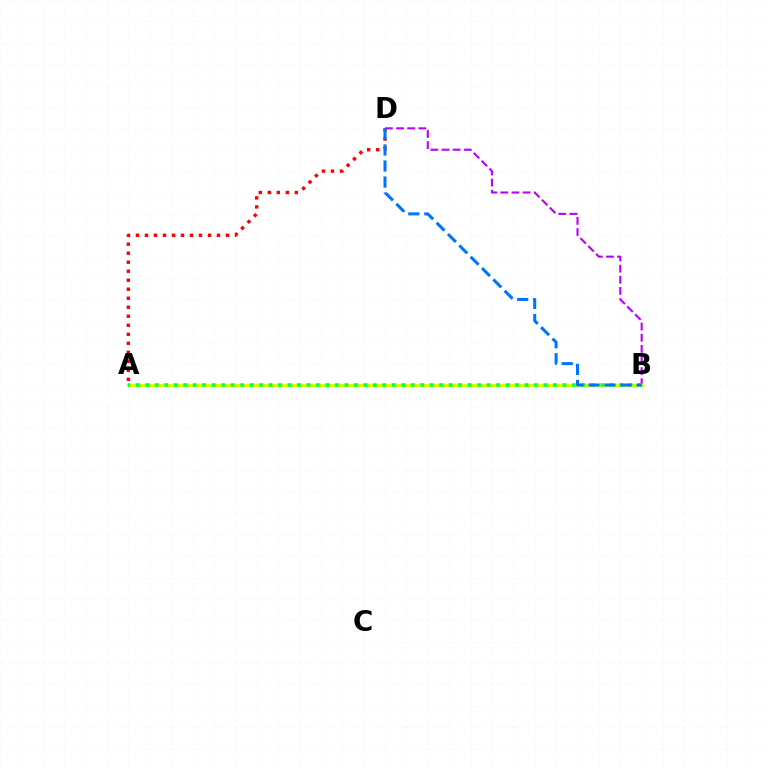{('A', 'D'): [{'color': '#ff0000', 'line_style': 'dotted', 'thickness': 2.45}], ('B', 'D'): [{'color': '#b900ff', 'line_style': 'dashed', 'thickness': 1.51}, {'color': '#0074ff', 'line_style': 'dashed', 'thickness': 2.18}], ('A', 'B'): [{'color': '#d1ff00', 'line_style': 'solid', 'thickness': 2.47}, {'color': '#00ff5c', 'line_style': 'dotted', 'thickness': 2.58}]}